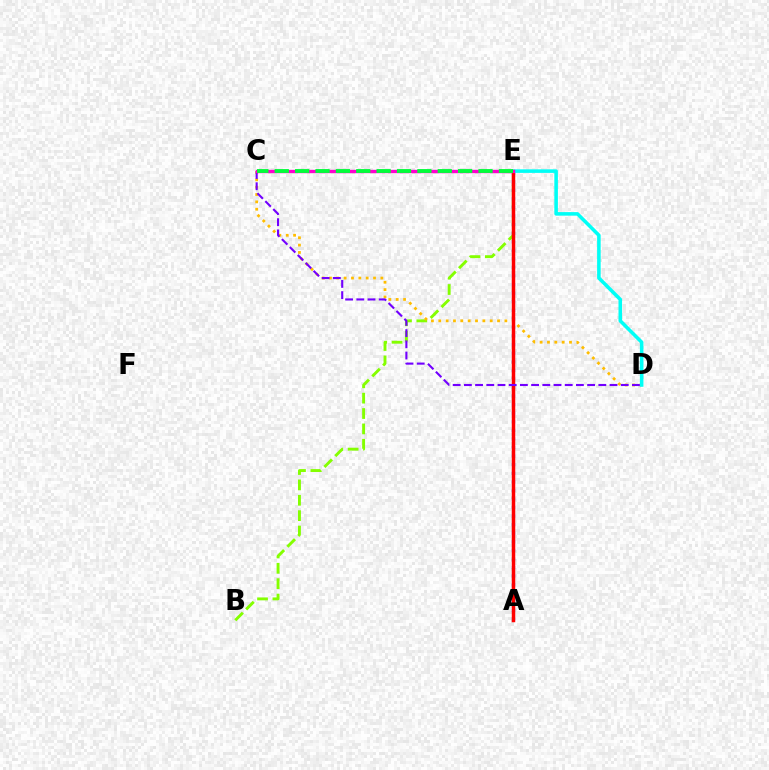{('B', 'E'): [{'color': '#84ff00', 'line_style': 'dashed', 'thickness': 2.09}], ('A', 'E'): [{'color': '#004bff', 'line_style': 'dotted', 'thickness': 2.33}, {'color': '#ff0000', 'line_style': 'solid', 'thickness': 2.5}], ('C', 'D'): [{'color': '#ffbd00', 'line_style': 'dotted', 'thickness': 2.0}, {'color': '#7200ff', 'line_style': 'dashed', 'thickness': 1.52}], ('D', 'E'): [{'color': '#00fff6', 'line_style': 'solid', 'thickness': 2.56}], ('C', 'E'): [{'color': '#ff00cf', 'line_style': 'solid', 'thickness': 2.43}, {'color': '#00ff39', 'line_style': 'dashed', 'thickness': 2.77}]}